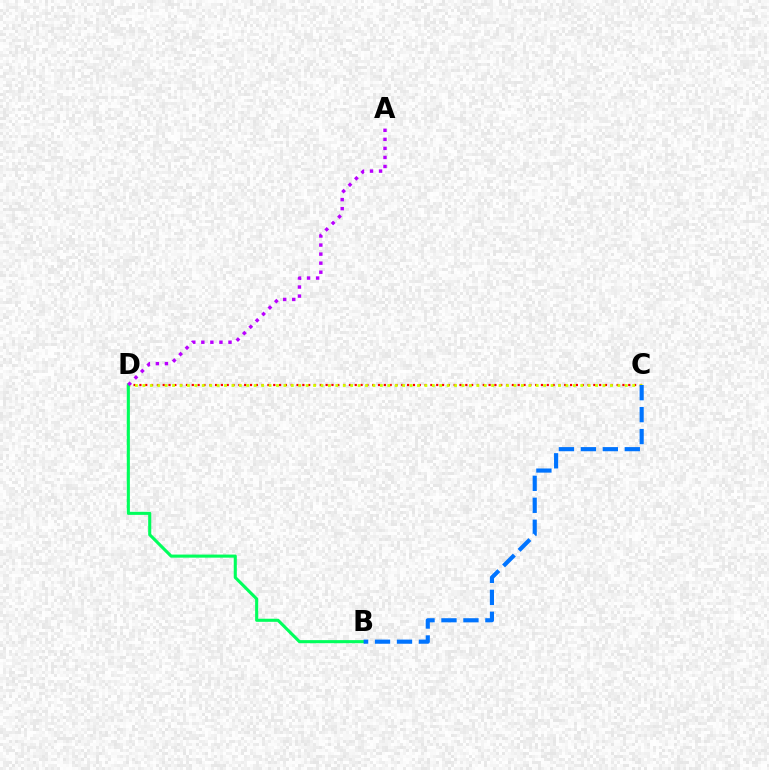{('C', 'D'): [{'color': '#ff0000', 'line_style': 'dotted', 'thickness': 1.58}, {'color': '#d1ff00', 'line_style': 'dotted', 'thickness': 2.02}], ('B', 'D'): [{'color': '#00ff5c', 'line_style': 'solid', 'thickness': 2.22}], ('B', 'C'): [{'color': '#0074ff', 'line_style': 'dashed', 'thickness': 2.98}], ('A', 'D'): [{'color': '#b900ff', 'line_style': 'dotted', 'thickness': 2.46}]}